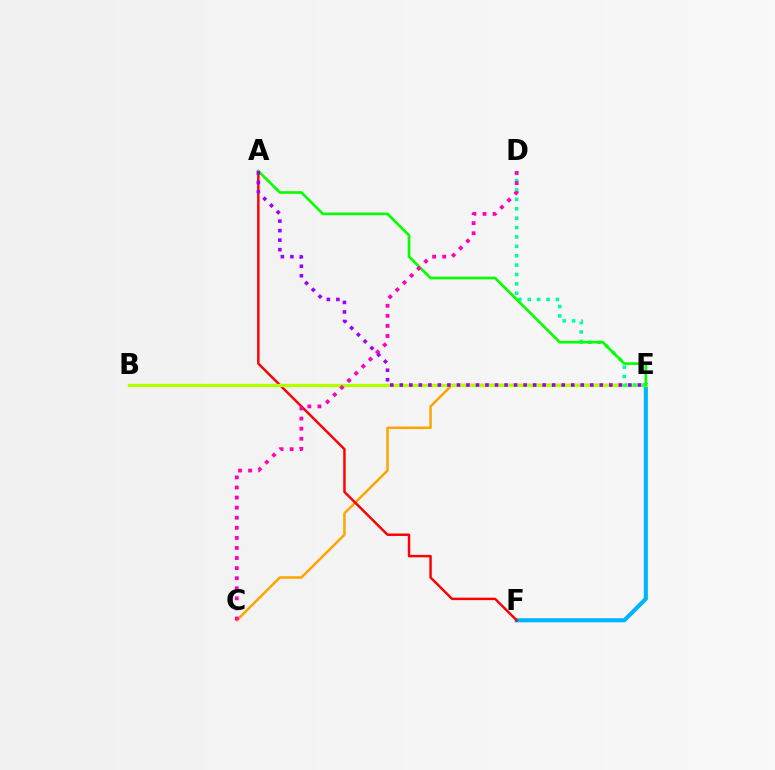{('C', 'E'): [{'color': '#ffa500', 'line_style': 'solid', 'thickness': 1.8}], ('E', 'F'): [{'color': '#00b5ff', 'line_style': 'solid', 'thickness': 2.95}], ('B', 'E'): [{'color': '#0010ff', 'line_style': 'dotted', 'thickness': 1.97}, {'color': '#b3ff00', 'line_style': 'solid', 'thickness': 2.36}], ('A', 'F'): [{'color': '#ff0000', 'line_style': 'solid', 'thickness': 1.77}], ('D', 'E'): [{'color': '#00ff9d', 'line_style': 'dotted', 'thickness': 2.55}], ('A', 'E'): [{'color': '#08ff00', 'line_style': 'solid', 'thickness': 1.92}, {'color': '#9b00ff', 'line_style': 'dotted', 'thickness': 2.59}], ('C', 'D'): [{'color': '#ff00bd', 'line_style': 'dotted', 'thickness': 2.74}]}